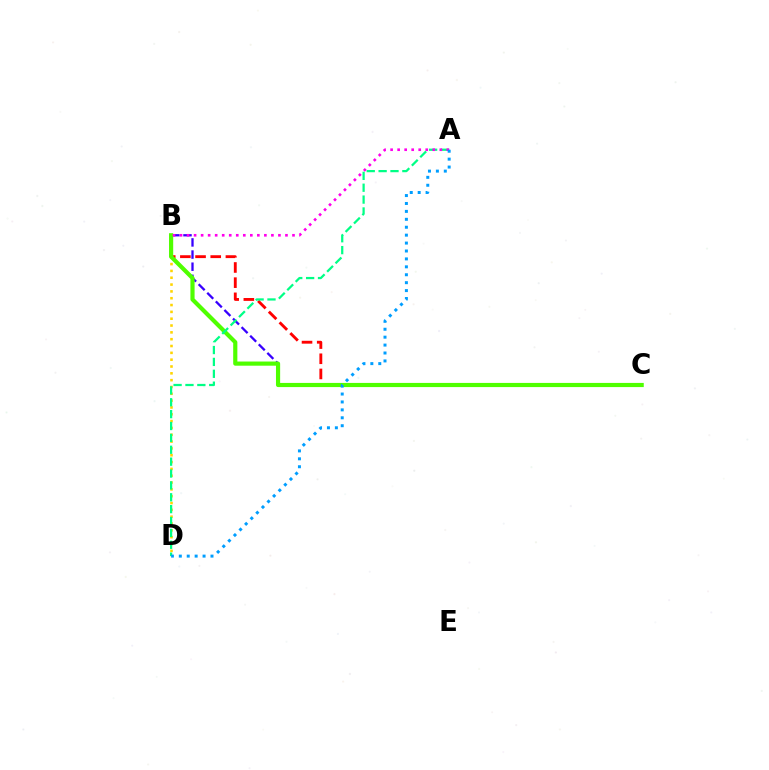{('B', 'D'): [{'color': '#ffd500', 'line_style': 'dotted', 'thickness': 1.85}], ('B', 'C'): [{'color': '#ff0000', 'line_style': 'dashed', 'thickness': 2.06}, {'color': '#3700ff', 'line_style': 'dashed', 'thickness': 1.65}, {'color': '#4fff00', 'line_style': 'solid', 'thickness': 3.0}], ('A', 'D'): [{'color': '#00ff86', 'line_style': 'dashed', 'thickness': 1.61}, {'color': '#009eff', 'line_style': 'dotted', 'thickness': 2.15}], ('A', 'B'): [{'color': '#ff00ed', 'line_style': 'dotted', 'thickness': 1.91}]}